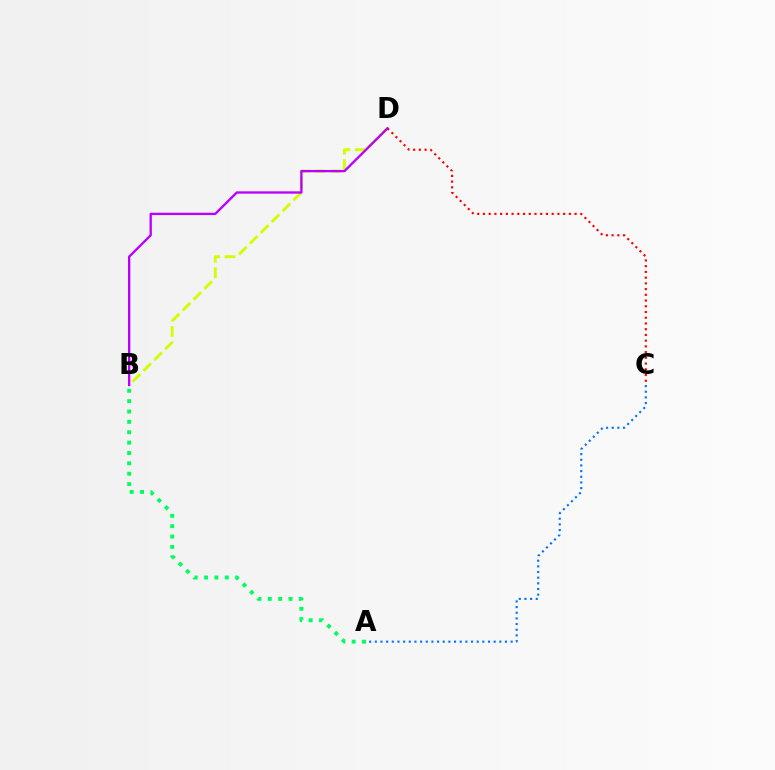{('B', 'D'): [{'color': '#d1ff00', 'line_style': 'dashed', 'thickness': 2.09}, {'color': '#b900ff', 'line_style': 'solid', 'thickness': 1.68}], ('A', 'C'): [{'color': '#0074ff', 'line_style': 'dotted', 'thickness': 1.54}], ('C', 'D'): [{'color': '#ff0000', 'line_style': 'dotted', 'thickness': 1.56}], ('A', 'B'): [{'color': '#00ff5c', 'line_style': 'dotted', 'thickness': 2.82}]}